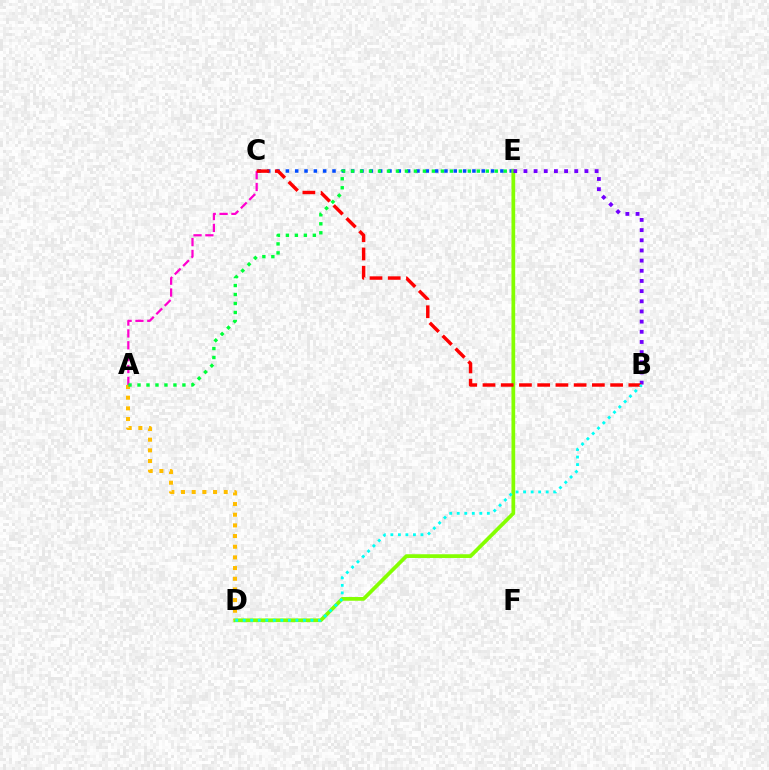{('C', 'E'): [{'color': '#004bff', 'line_style': 'dotted', 'thickness': 2.53}], ('D', 'E'): [{'color': '#84ff00', 'line_style': 'solid', 'thickness': 2.68}], ('B', 'E'): [{'color': '#7200ff', 'line_style': 'dotted', 'thickness': 2.76}], ('A', 'C'): [{'color': '#ff00cf', 'line_style': 'dashed', 'thickness': 1.61}], ('A', 'D'): [{'color': '#ffbd00', 'line_style': 'dotted', 'thickness': 2.9}], ('B', 'C'): [{'color': '#ff0000', 'line_style': 'dashed', 'thickness': 2.48}], ('B', 'D'): [{'color': '#00fff6', 'line_style': 'dotted', 'thickness': 2.04}], ('A', 'E'): [{'color': '#00ff39', 'line_style': 'dotted', 'thickness': 2.44}]}